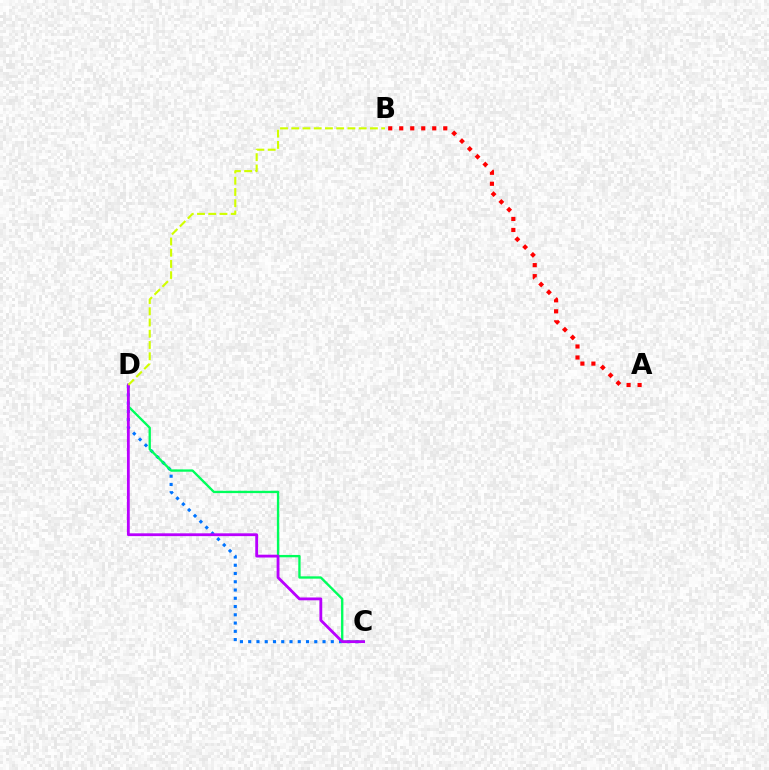{('C', 'D'): [{'color': '#0074ff', 'line_style': 'dotted', 'thickness': 2.24}, {'color': '#00ff5c', 'line_style': 'solid', 'thickness': 1.68}, {'color': '#b900ff', 'line_style': 'solid', 'thickness': 2.03}], ('A', 'B'): [{'color': '#ff0000', 'line_style': 'dotted', 'thickness': 2.99}], ('B', 'D'): [{'color': '#d1ff00', 'line_style': 'dashed', 'thickness': 1.53}]}